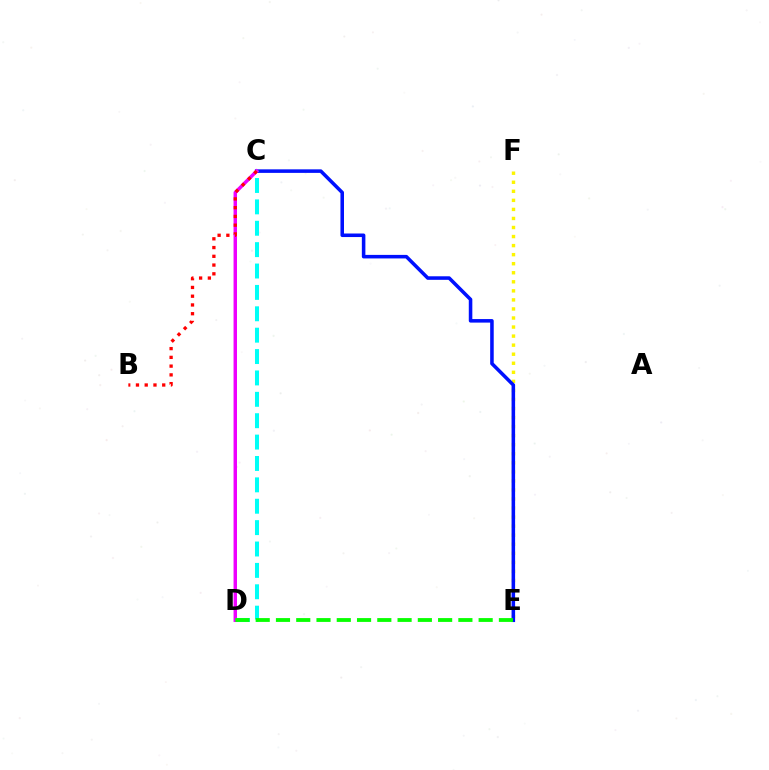{('E', 'F'): [{'color': '#fcf500', 'line_style': 'dotted', 'thickness': 2.46}], ('C', 'E'): [{'color': '#0010ff', 'line_style': 'solid', 'thickness': 2.55}], ('C', 'D'): [{'color': '#00fff6', 'line_style': 'dashed', 'thickness': 2.9}, {'color': '#ee00ff', 'line_style': 'solid', 'thickness': 2.49}], ('D', 'E'): [{'color': '#08ff00', 'line_style': 'dashed', 'thickness': 2.75}], ('B', 'C'): [{'color': '#ff0000', 'line_style': 'dotted', 'thickness': 2.38}]}